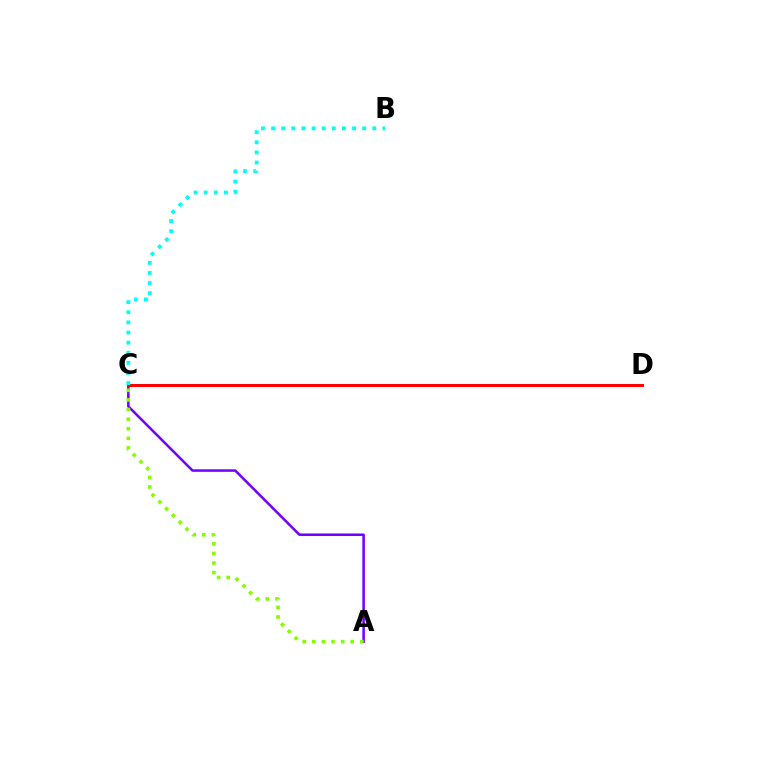{('A', 'C'): [{'color': '#7200ff', 'line_style': 'solid', 'thickness': 1.82}, {'color': '#84ff00', 'line_style': 'dotted', 'thickness': 2.61}], ('C', 'D'): [{'color': '#ff0000', 'line_style': 'solid', 'thickness': 2.17}], ('B', 'C'): [{'color': '#00fff6', 'line_style': 'dotted', 'thickness': 2.75}]}